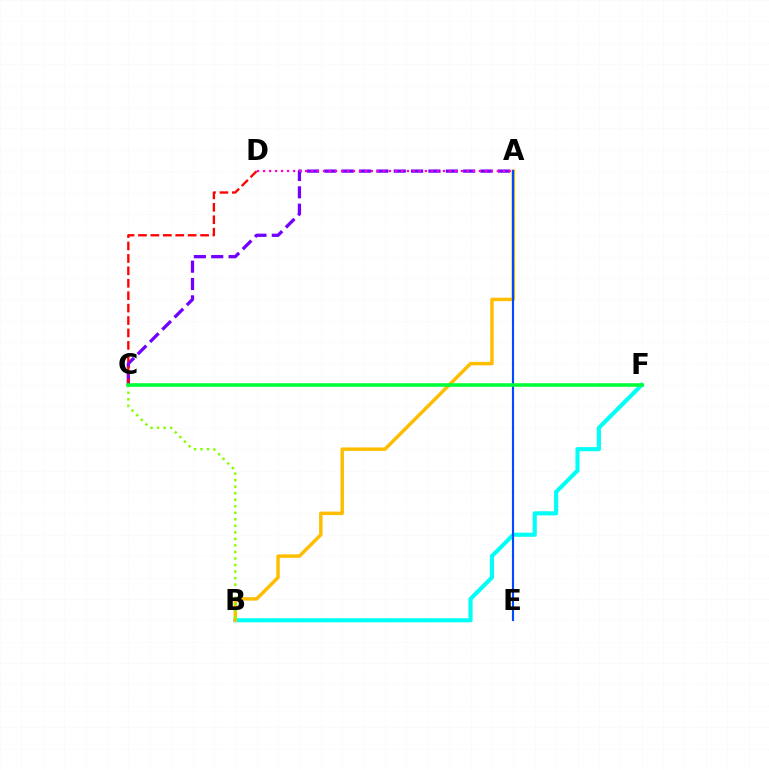{('B', 'F'): [{'color': '#00fff6', 'line_style': 'solid', 'thickness': 2.97}], ('A', 'C'): [{'color': '#7200ff', 'line_style': 'dashed', 'thickness': 2.36}], ('C', 'D'): [{'color': '#ff0000', 'line_style': 'dashed', 'thickness': 1.69}], ('A', 'D'): [{'color': '#ff00cf', 'line_style': 'dotted', 'thickness': 1.63}], ('A', 'B'): [{'color': '#ffbd00', 'line_style': 'solid', 'thickness': 2.5}], ('A', 'E'): [{'color': '#004bff', 'line_style': 'solid', 'thickness': 1.54}], ('B', 'C'): [{'color': '#84ff00', 'line_style': 'dotted', 'thickness': 1.77}], ('C', 'F'): [{'color': '#00ff39', 'line_style': 'solid', 'thickness': 2.57}]}